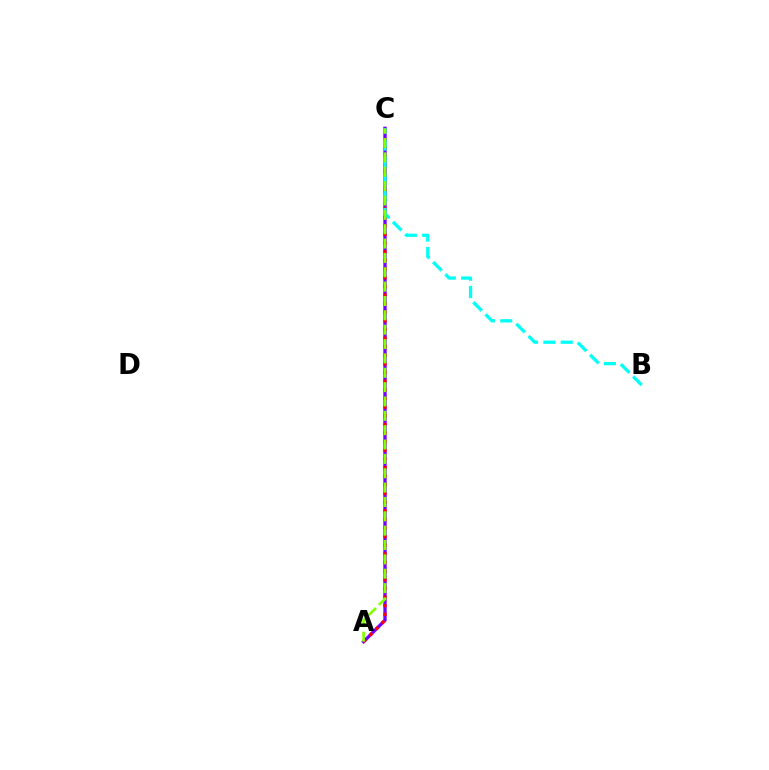{('A', 'C'): [{'color': '#7200ff', 'line_style': 'solid', 'thickness': 2.4}, {'color': '#ff0000', 'line_style': 'dotted', 'thickness': 2.35}, {'color': '#84ff00', 'line_style': 'dashed', 'thickness': 1.95}], ('B', 'C'): [{'color': '#00fff6', 'line_style': 'dashed', 'thickness': 2.35}]}